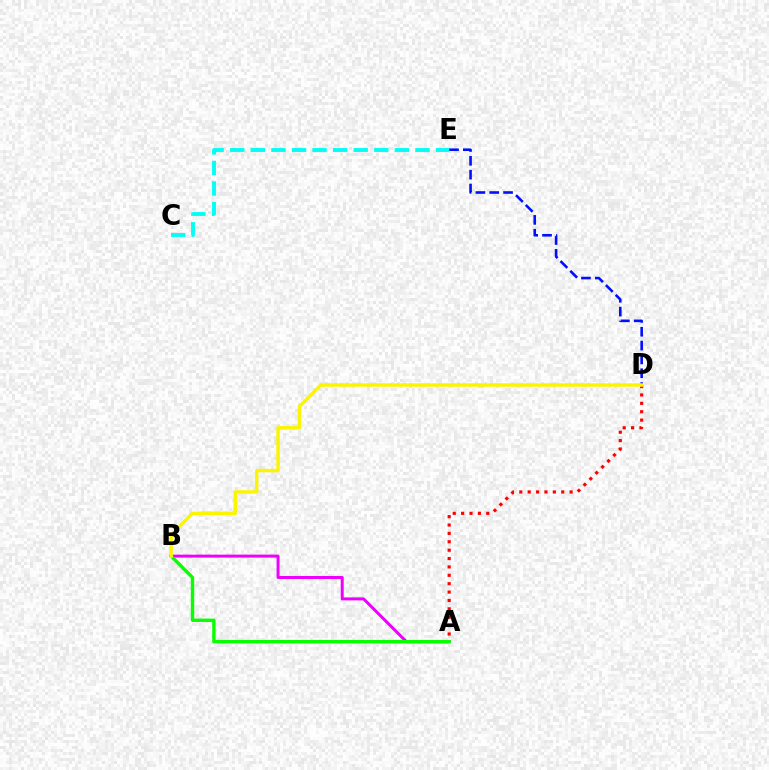{('A', 'D'): [{'color': '#ff0000', 'line_style': 'dotted', 'thickness': 2.28}], ('A', 'B'): [{'color': '#ee00ff', 'line_style': 'solid', 'thickness': 2.14}, {'color': '#08ff00', 'line_style': 'solid', 'thickness': 2.43}], ('D', 'E'): [{'color': '#0010ff', 'line_style': 'dashed', 'thickness': 1.88}], ('C', 'E'): [{'color': '#00fff6', 'line_style': 'dashed', 'thickness': 2.8}], ('B', 'D'): [{'color': '#fcf500', 'line_style': 'solid', 'thickness': 2.49}]}